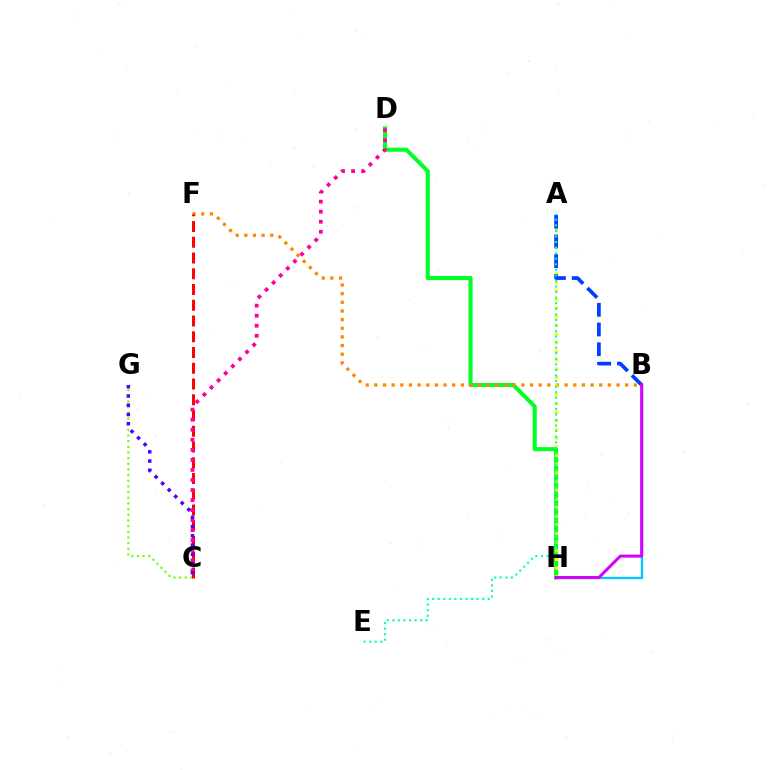{('D', 'H'): [{'color': '#00ff27', 'line_style': 'solid', 'thickness': 2.93}], ('B', 'F'): [{'color': '#ff8800', 'line_style': 'dotted', 'thickness': 2.35}], ('C', 'G'): [{'color': '#66ff00', 'line_style': 'dotted', 'thickness': 1.54}, {'color': '#4f00ff', 'line_style': 'dotted', 'thickness': 2.51}], ('A', 'H'): [{'color': '#eeff00', 'line_style': 'dotted', 'thickness': 2.36}], ('B', 'H'): [{'color': '#00c7ff', 'line_style': 'solid', 'thickness': 1.67}, {'color': '#d600ff', 'line_style': 'solid', 'thickness': 2.18}], ('A', 'B'): [{'color': '#003fff', 'line_style': 'dashed', 'thickness': 2.68}], ('C', 'F'): [{'color': '#ff0000', 'line_style': 'dashed', 'thickness': 2.14}], ('C', 'D'): [{'color': '#ff00a0', 'line_style': 'dotted', 'thickness': 2.73}], ('A', 'E'): [{'color': '#00ffaf', 'line_style': 'dotted', 'thickness': 1.51}]}